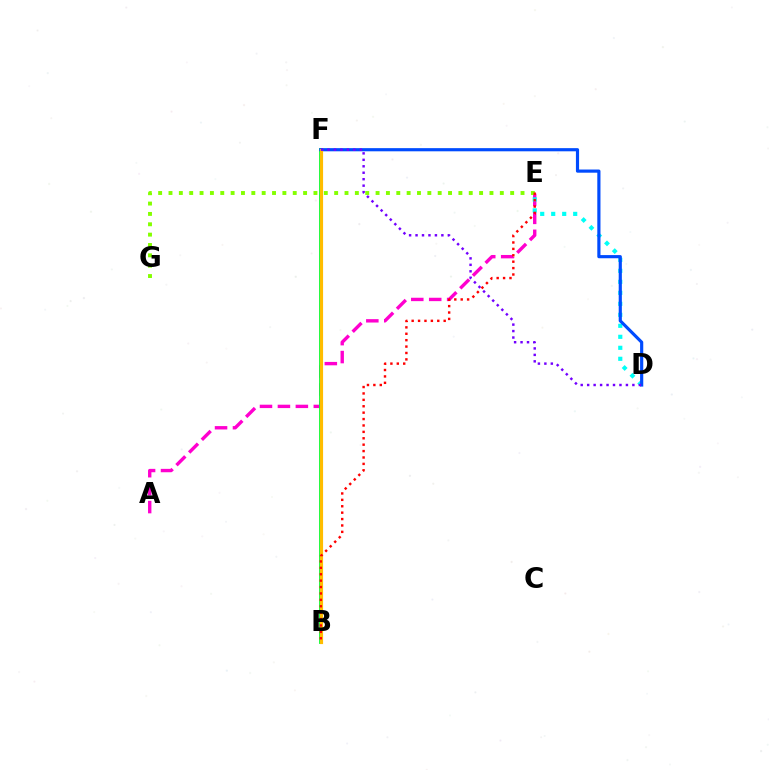{('A', 'E'): [{'color': '#ff00cf', 'line_style': 'dashed', 'thickness': 2.44}], ('B', 'F'): [{'color': '#00ff39', 'line_style': 'solid', 'thickness': 2.76}, {'color': '#ffbd00', 'line_style': 'solid', 'thickness': 2.28}], ('D', 'E'): [{'color': '#00fff6', 'line_style': 'dotted', 'thickness': 2.99}], ('D', 'F'): [{'color': '#004bff', 'line_style': 'solid', 'thickness': 2.28}, {'color': '#7200ff', 'line_style': 'dotted', 'thickness': 1.75}], ('E', 'G'): [{'color': '#84ff00', 'line_style': 'dotted', 'thickness': 2.81}], ('B', 'E'): [{'color': '#ff0000', 'line_style': 'dotted', 'thickness': 1.74}]}